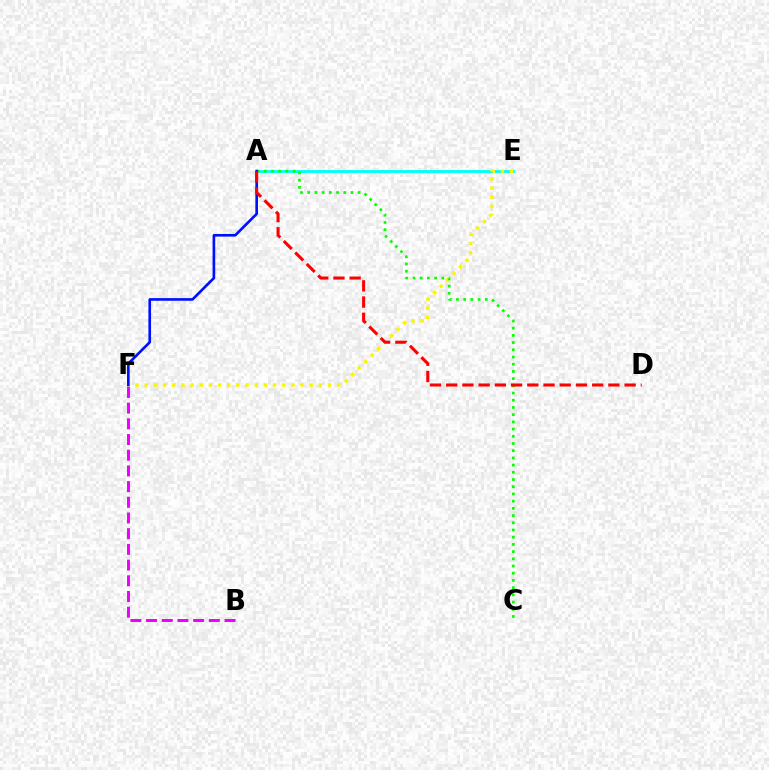{('A', 'E'): [{'color': '#00fff6', 'line_style': 'solid', 'thickness': 2.07}], ('E', 'F'): [{'color': '#fcf500', 'line_style': 'dotted', 'thickness': 2.49}], ('A', 'C'): [{'color': '#08ff00', 'line_style': 'dotted', 'thickness': 1.96}], ('A', 'F'): [{'color': '#0010ff', 'line_style': 'solid', 'thickness': 1.91}], ('A', 'D'): [{'color': '#ff0000', 'line_style': 'dashed', 'thickness': 2.2}], ('B', 'F'): [{'color': '#ee00ff', 'line_style': 'dashed', 'thickness': 2.13}]}